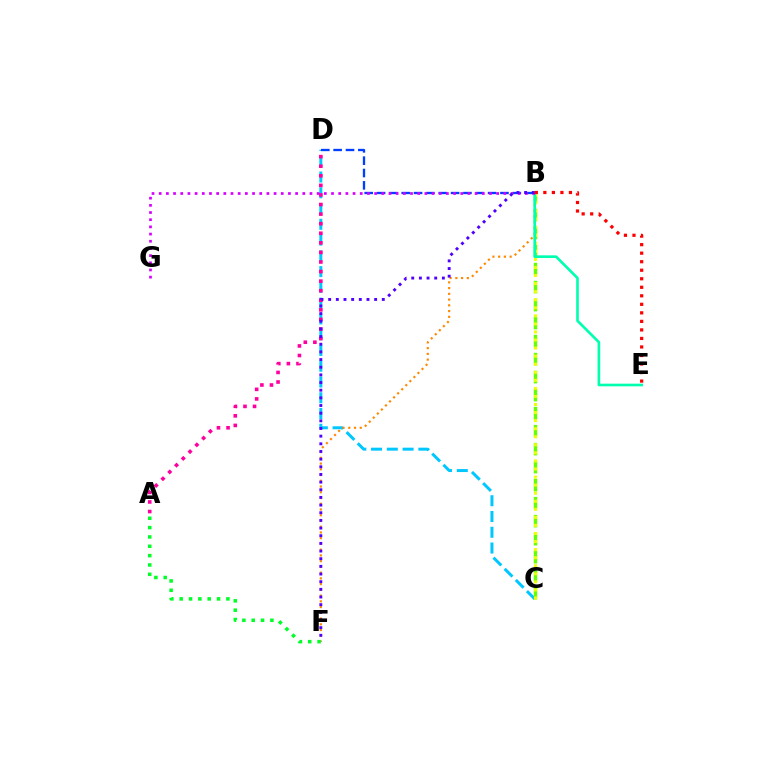{('C', 'D'): [{'color': '#00c7ff', 'line_style': 'dashed', 'thickness': 2.14}], ('B', 'F'): [{'color': '#ff8800', 'line_style': 'dotted', 'thickness': 1.56}, {'color': '#4f00ff', 'line_style': 'dotted', 'thickness': 2.08}], ('B', 'C'): [{'color': '#66ff00', 'line_style': 'dashed', 'thickness': 2.45}, {'color': '#eeff00', 'line_style': 'dotted', 'thickness': 2.19}], ('B', 'D'): [{'color': '#003fff', 'line_style': 'dashed', 'thickness': 1.68}], ('A', 'D'): [{'color': '#ff00a0', 'line_style': 'dotted', 'thickness': 2.6}], ('B', 'E'): [{'color': '#00ffaf', 'line_style': 'solid', 'thickness': 1.91}, {'color': '#ff0000', 'line_style': 'dotted', 'thickness': 2.32}], ('B', 'G'): [{'color': '#d600ff', 'line_style': 'dotted', 'thickness': 1.95}], ('A', 'F'): [{'color': '#00ff27', 'line_style': 'dotted', 'thickness': 2.54}]}